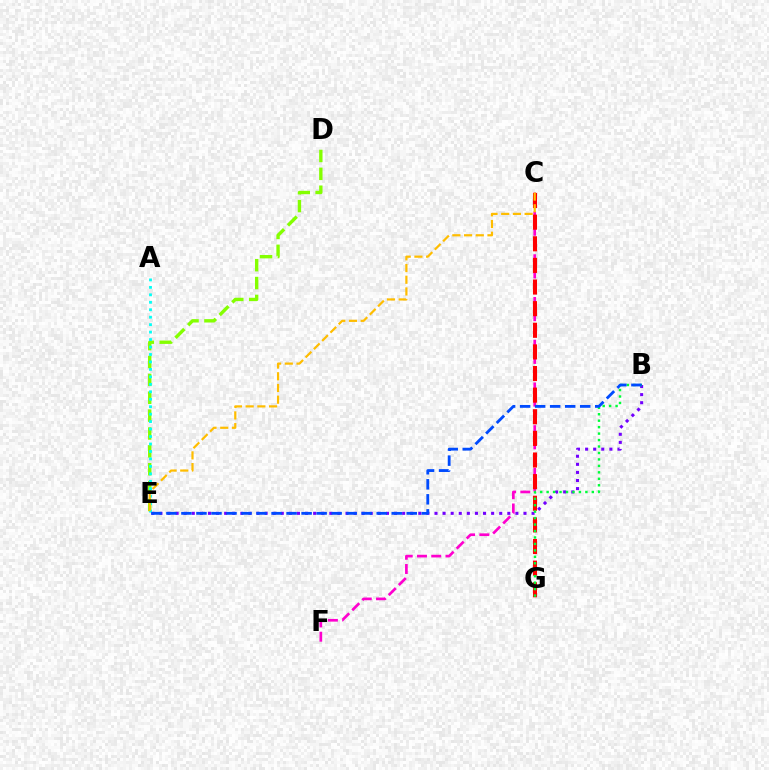{('B', 'E'): [{'color': '#7200ff', 'line_style': 'dotted', 'thickness': 2.2}, {'color': '#004bff', 'line_style': 'dashed', 'thickness': 2.04}], ('D', 'E'): [{'color': '#84ff00', 'line_style': 'dashed', 'thickness': 2.43}], ('C', 'F'): [{'color': '#ff00cf', 'line_style': 'dashed', 'thickness': 1.93}], ('C', 'G'): [{'color': '#ff0000', 'line_style': 'dashed', 'thickness': 2.94}], ('B', 'G'): [{'color': '#00ff39', 'line_style': 'dotted', 'thickness': 1.75}], ('A', 'E'): [{'color': '#00fff6', 'line_style': 'dotted', 'thickness': 2.03}], ('C', 'E'): [{'color': '#ffbd00', 'line_style': 'dashed', 'thickness': 1.59}]}